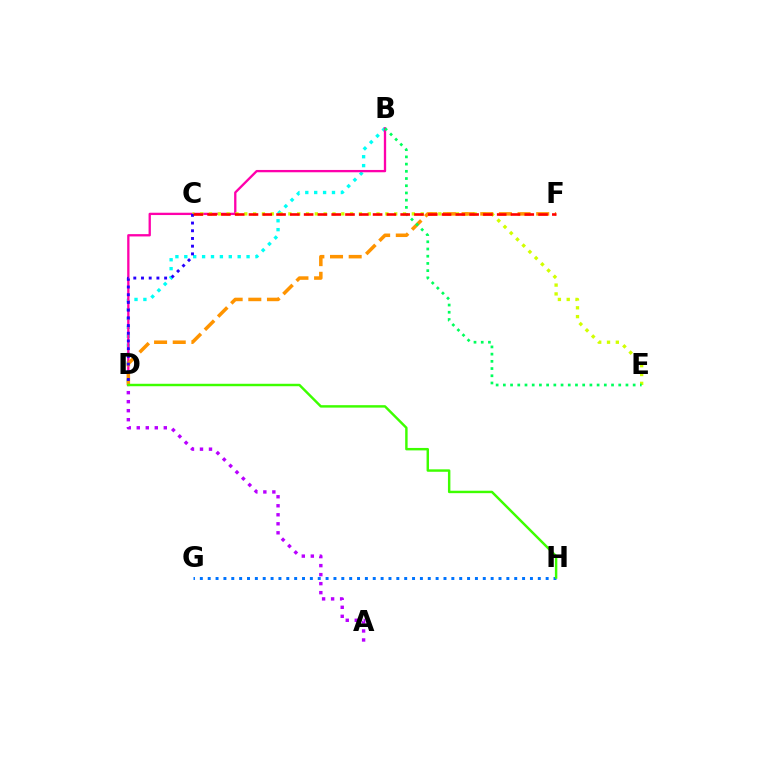{('B', 'D'): [{'color': '#00fff6', 'line_style': 'dotted', 'thickness': 2.42}, {'color': '#ff00ac', 'line_style': 'solid', 'thickness': 1.67}], ('G', 'H'): [{'color': '#0074ff', 'line_style': 'dotted', 'thickness': 2.14}], ('C', 'E'): [{'color': '#d1ff00', 'line_style': 'dotted', 'thickness': 2.4}], ('D', 'F'): [{'color': '#ff9400', 'line_style': 'dashed', 'thickness': 2.53}], ('B', 'E'): [{'color': '#00ff5c', 'line_style': 'dotted', 'thickness': 1.96}], ('A', 'D'): [{'color': '#b900ff', 'line_style': 'dotted', 'thickness': 2.45}], ('D', 'H'): [{'color': '#3dff00', 'line_style': 'solid', 'thickness': 1.76}], ('C', 'D'): [{'color': '#2500ff', 'line_style': 'dotted', 'thickness': 2.09}], ('C', 'F'): [{'color': '#ff0000', 'line_style': 'dashed', 'thickness': 1.87}]}